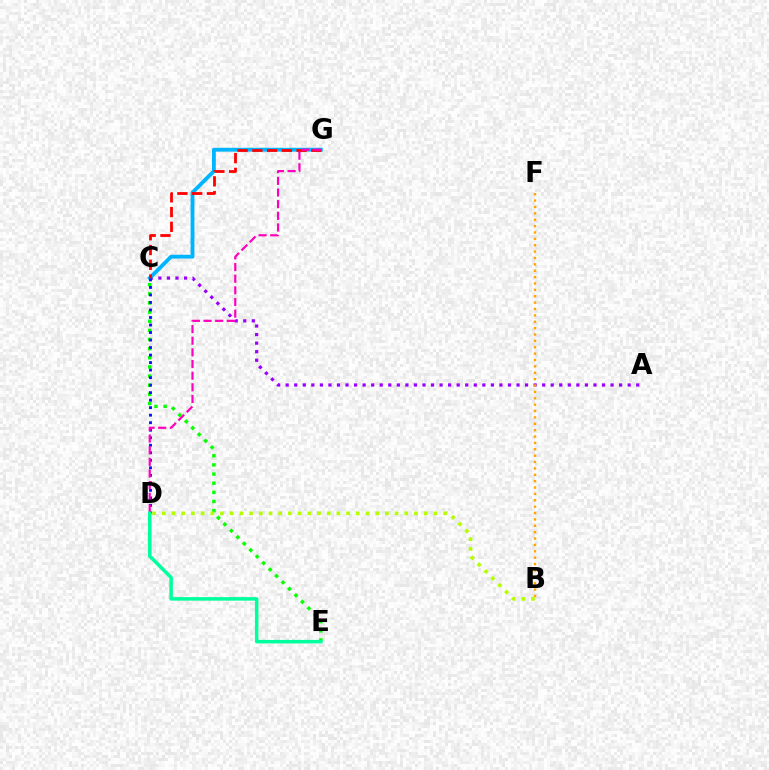{('A', 'C'): [{'color': '#9b00ff', 'line_style': 'dotted', 'thickness': 2.32}], ('C', 'G'): [{'color': '#00b5ff', 'line_style': 'solid', 'thickness': 2.75}, {'color': '#ff0000', 'line_style': 'dashed', 'thickness': 2.0}], ('B', 'F'): [{'color': '#ffa500', 'line_style': 'dotted', 'thickness': 1.73}], ('C', 'E'): [{'color': '#08ff00', 'line_style': 'dotted', 'thickness': 2.48}], ('C', 'D'): [{'color': '#0010ff', 'line_style': 'dotted', 'thickness': 2.04}], ('D', 'G'): [{'color': '#ff00bd', 'line_style': 'dashed', 'thickness': 1.58}], ('B', 'D'): [{'color': '#b3ff00', 'line_style': 'dotted', 'thickness': 2.64}], ('D', 'E'): [{'color': '#00ff9d', 'line_style': 'solid', 'thickness': 2.53}]}